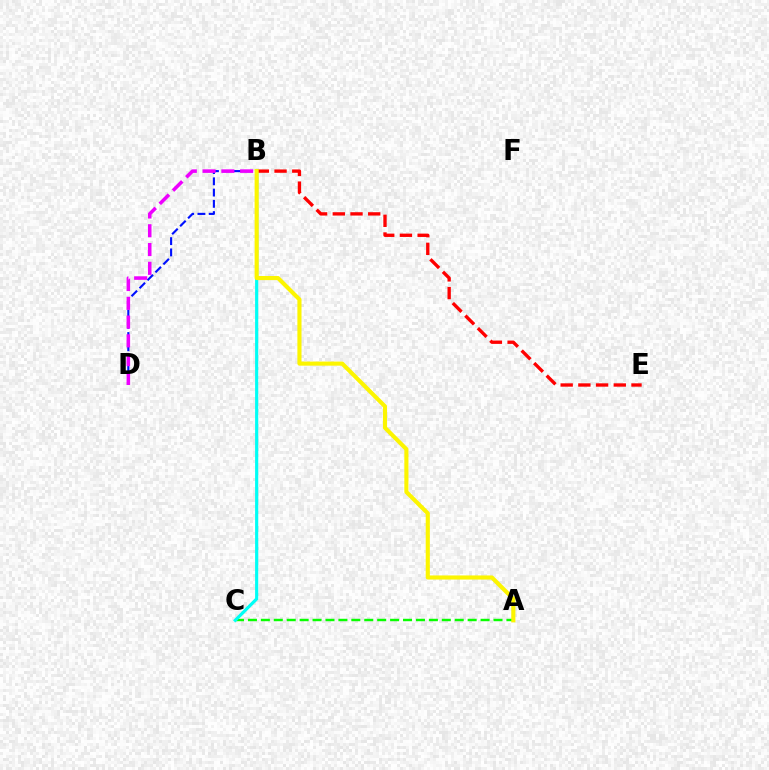{('B', 'D'): [{'color': '#0010ff', 'line_style': 'dashed', 'thickness': 1.53}, {'color': '#ee00ff', 'line_style': 'dashed', 'thickness': 2.55}], ('A', 'C'): [{'color': '#08ff00', 'line_style': 'dashed', 'thickness': 1.76}], ('B', 'C'): [{'color': '#00fff6', 'line_style': 'solid', 'thickness': 2.28}], ('B', 'E'): [{'color': '#ff0000', 'line_style': 'dashed', 'thickness': 2.4}], ('A', 'B'): [{'color': '#fcf500', 'line_style': 'solid', 'thickness': 2.96}]}